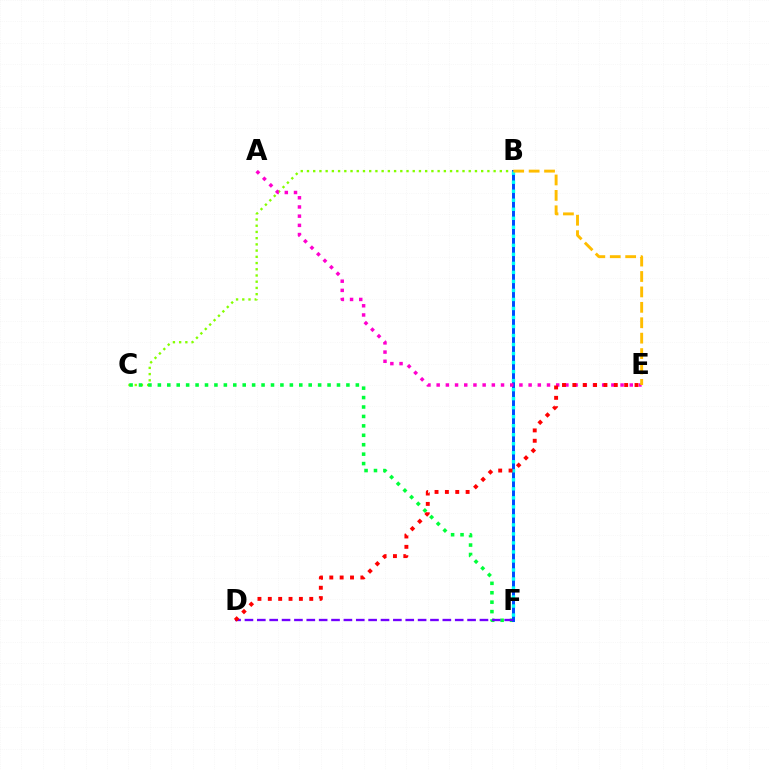{('B', 'C'): [{'color': '#84ff00', 'line_style': 'dotted', 'thickness': 1.69}], ('C', 'F'): [{'color': '#00ff39', 'line_style': 'dotted', 'thickness': 2.56}], ('B', 'F'): [{'color': '#004bff', 'line_style': 'solid', 'thickness': 2.13}, {'color': '#00fff6', 'line_style': 'dotted', 'thickness': 2.45}], ('A', 'E'): [{'color': '#ff00cf', 'line_style': 'dotted', 'thickness': 2.5}], ('D', 'F'): [{'color': '#7200ff', 'line_style': 'dashed', 'thickness': 1.68}], ('B', 'E'): [{'color': '#ffbd00', 'line_style': 'dashed', 'thickness': 2.09}], ('D', 'E'): [{'color': '#ff0000', 'line_style': 'dotted', 'thickness': 2.81}]}